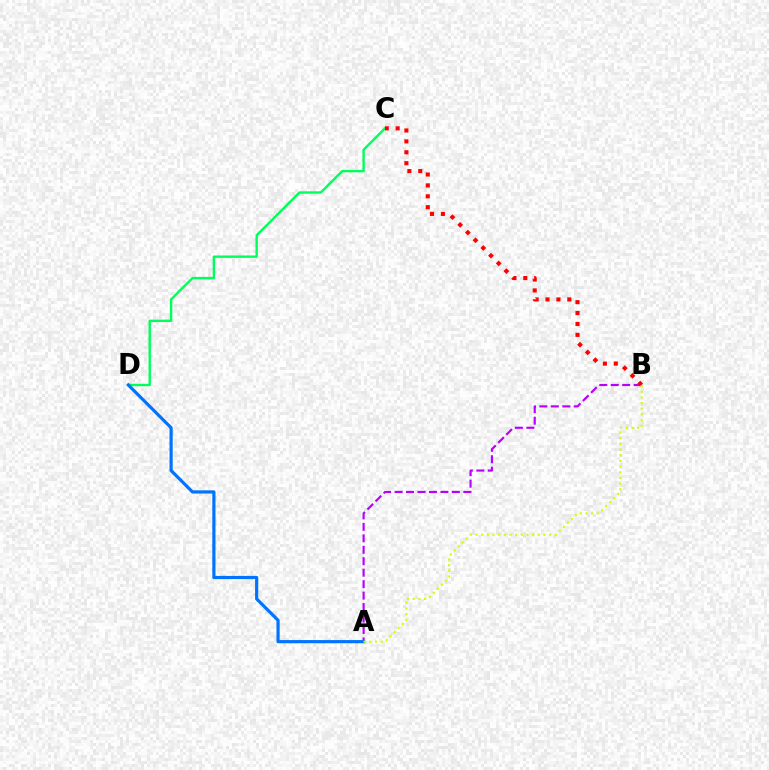{('C', 'D'): [{'color': '#00ff5c', 'line_style': 'solid', 'thickness': 1.72}], ('A', 'B'): [{'color': '#b900ff', 'line_style': 'dashed', 'thickness': 1.56}, {'color': '#d1ff00', 'line_style': 'dotted', 'thickness': 1.54}], ('A', 'D'): [{'color': '#0074ff', 'line_style': 'solid', 'thickness': 2.3}], ('B', 'C'): [{'color': '#ff0000', 'line_style': 'dotted', 'thickness': 2.96}]}